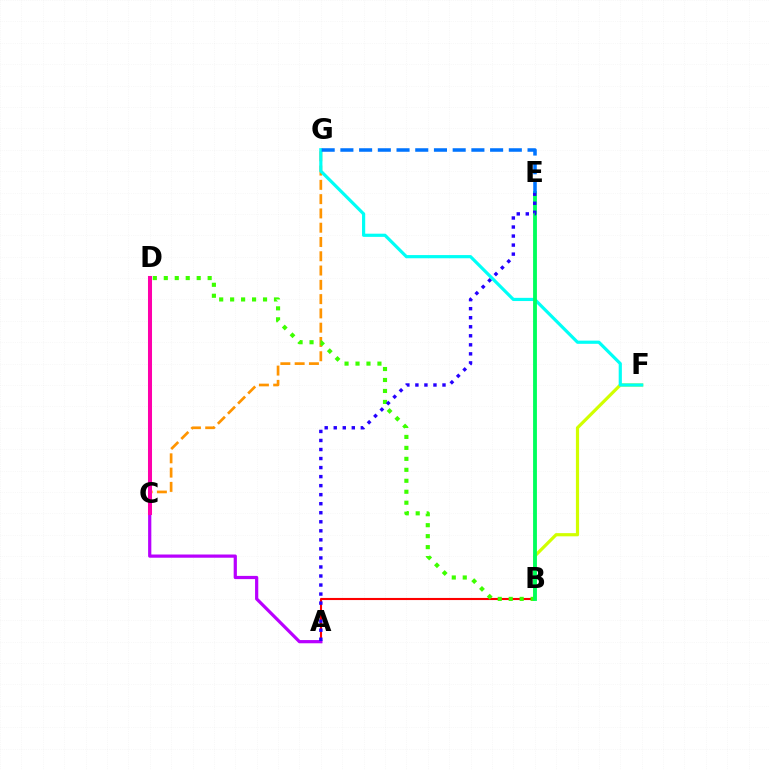{('A', 'B'): [{'color': '#ff0000', 'line_style': 'solid', 'thickness': 1.52}], ('B', 'F'): [{'color': '#d1ff00', 'line_style': 'solid', 'thickness': 2.3}], ('C', 'G'): [{'color': '#ff9400', 'line_style': 'dashed', 'thickness': 1.94}], ('F', 'G'): [{'color': '#00fff6', 'line_style': 'solid', 'thickness': 2.3}], ('B', 'D'): [{'color': '#3dff00', 'line_style': 'dotted', 'thickness': 2.98}], ('B', 'E'): [{'color': '#00ff5c', 'line_style': 'solid', 'thickness': 2.76}], ('A', 'C'): [{'color': '#b900ff', 'line_style': 'solid', 'thickness': 2.32}], ('C', 'D'): [{'color': '#ff00ac', 'line_style': 'solid', 'thickness': 2.9}], ('A', 'E'): [{'color': '#2500ff', 'line_style': 'dotted', 'thickness': 2.45}], ('E', 'G'): [{'color': '#0074ff', 'line_style': 'dashed', 'thickness': 2.54}]}